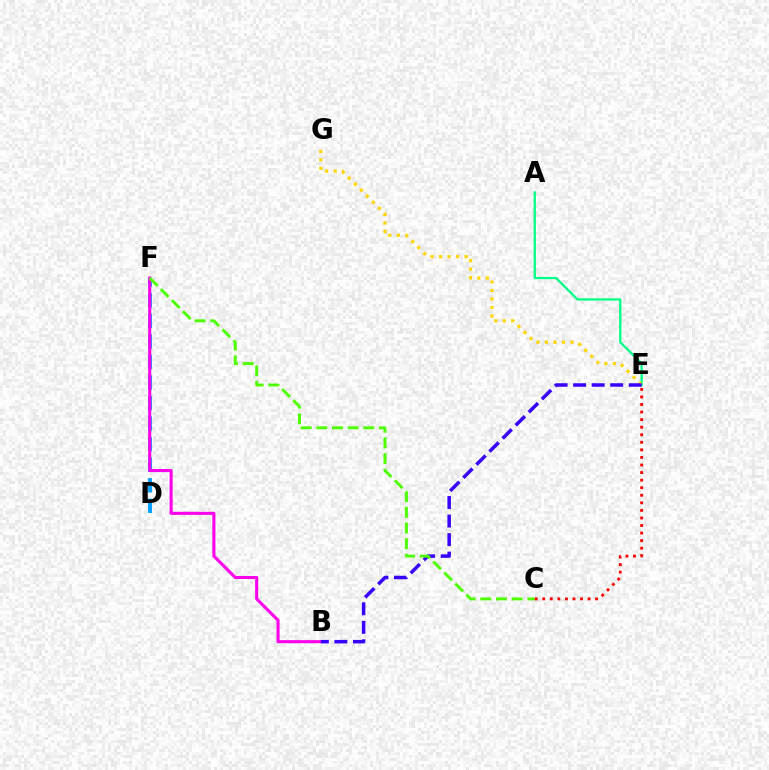{('D', 'F'): [{'color': '#009eff', 'line_style': 'dashed', 'thickness': 2.79}], ('A', 'E'): [{'color': '#00ff86', 'line_style': 'solid', 'thickness': 1.65}], ('E', 'G'): [{'color': '#ffd500', 'line_style': 'dotted', 'thickness': 2.32}], ('B', 'F'): [{'color': '#ff00ed', 'line_style': 'solid', 'thickness': 2.21}], ('B', 'E'): [{'color': '#3700ff', 'line_style': 'dashed', 'thickness': 2.52}], ('C', 'F'): [{'color': '#4fff00', 'line_style': 'dashed', 'thickness': 2.13}], ('C', 'E'): [{'color': '#ff0000', 'line_style': 'dotted', 'thickness': 2.05}]}